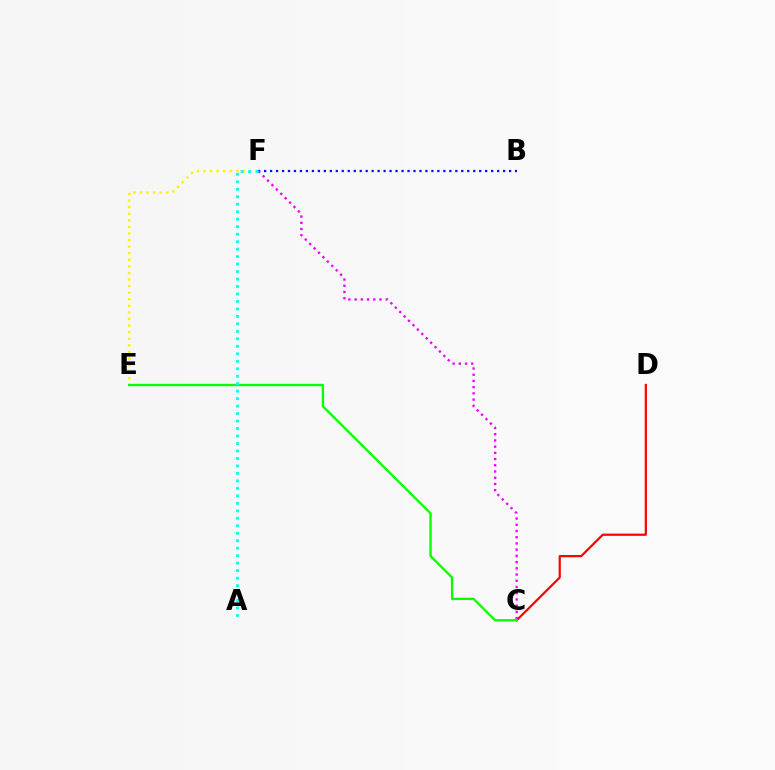{('C', 'D'): [{'color': '#ff0000', 'line_style': 'solid', 'thickness': 1.58}], ('E', 'F'): [{'color': '#fcf500', 'line_style': 'dotted', 'thickness': 1.79}], ('B', 'F'): [{'color': '#0010ff', 'line_style': 'dotted', 'thickness': 1.62}], ('C', 'F'): [{'color': '#ee00ff', 'line_style': 'dotted', 'thickness': 1.69}], ('C', 'E'): [{'color': '#08ff00', 'line_style': 'solid', 'thickness': 1.69}], ('A', 'F'): [{'color': '#00fff6', 'line_style': 'dotted', 'thickness': 2.03}]}